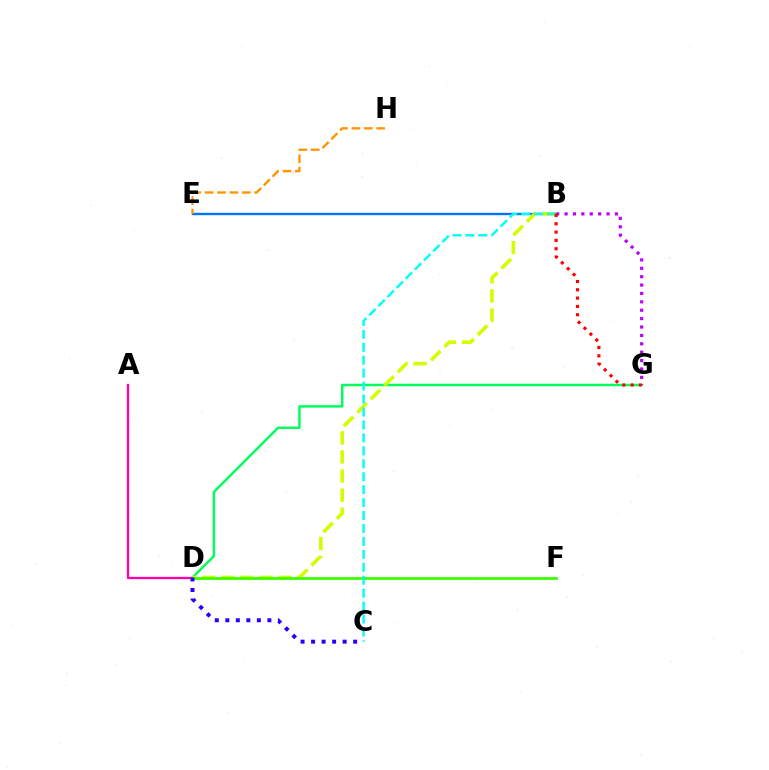{('B', 'E'): [{'color': '#0074ff', 'line_style': 'solid', 'thickness': 1.71}], ('D', 'G'): [{'color': '#00ff5c', 'line_style': 'solid', 'thickness': 1.77}], ('A', 'D'): [{'color': '#ff00ac', 'line_style': 'solid', 'thickness': 1.66}], ('B', 'G'): [{'color': '#b900ff', 'line_style': 'dotted', 'thickness': 2.28}, {'color': '#ff0000', 'line_style': 'dotted', 'thickness': 2.26}], ('B', 'D'): [{'color': '#d1ff00', 'line_style': 'dashed', 'thickness': 2.59}], ('D', 'F'): [{'color': '#3dff00', 'line_style': 'solid', 'thickness': 2.03}], ('B', 'C'): [{'color': '#00fff6', 'line_style': 'dashed', 'thickness': 1.76}], ('E', 'H'): [{'color': '#ff9400', 'line_style': 'dashed', 'thickness': 1.68}], ('C', 'D'): [{'color': '#2500ff', 'line_style': 'dotted', 'thickness': 2.86}]}